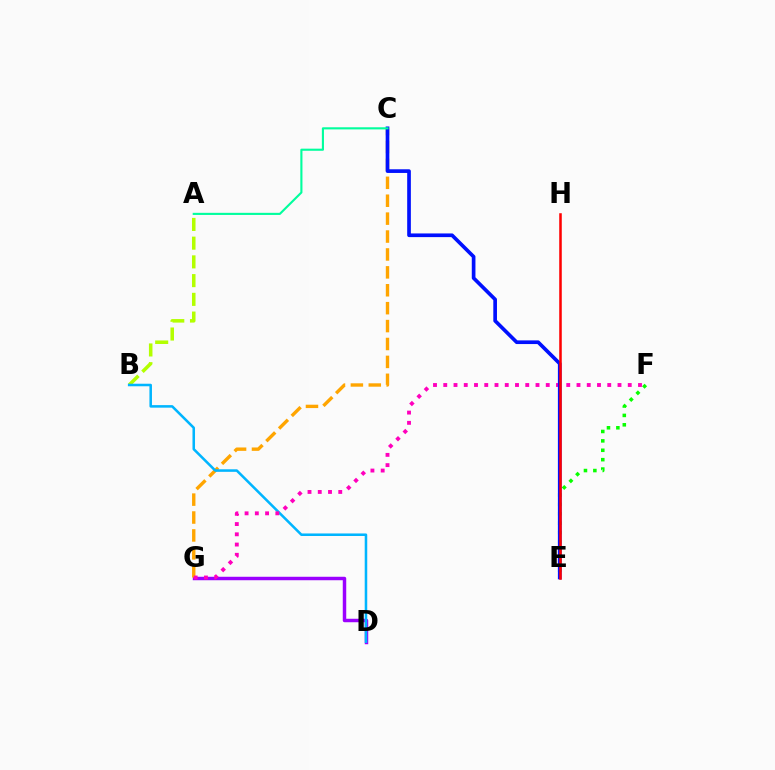{('E', 'F'): [{'color': '#08ff00', 'line_style': 'dotted', 'thickness': 2.55}], ('D', 'G'): [{'color': '#9b00ff', 'line_style': 'solid', 'thickness': 2.49}], ('A', 'B'): [{'color': '#b3ff00', 'line_style': 'dashed', 'thickness': 2.54}], ('C', 'G'): [{'color': '#ffa500', 'line_style': 'dashed', 'thickness': 2.43}], ('B', 'D'): [{'color': '#00b5ff', 'line_style': 'solid', 'thickness': 1.83}], ('F', 'G'): [{'color': '#ff00bd', 'line_style': 'dotted', 'thickness': 2.78}], ('C', 'E'): [{'color': '#0010ff', 'line_style': 'solid', 'thickness': 2.64}], ('E', 'H'): [{'color': '#ff0000', 'line_style': 'solid', 'thickness': 1.83}], ('A', 'C'): [{'color': '#00ff9d', 'line_style': 'solid', 'thickness': 1.52}]}